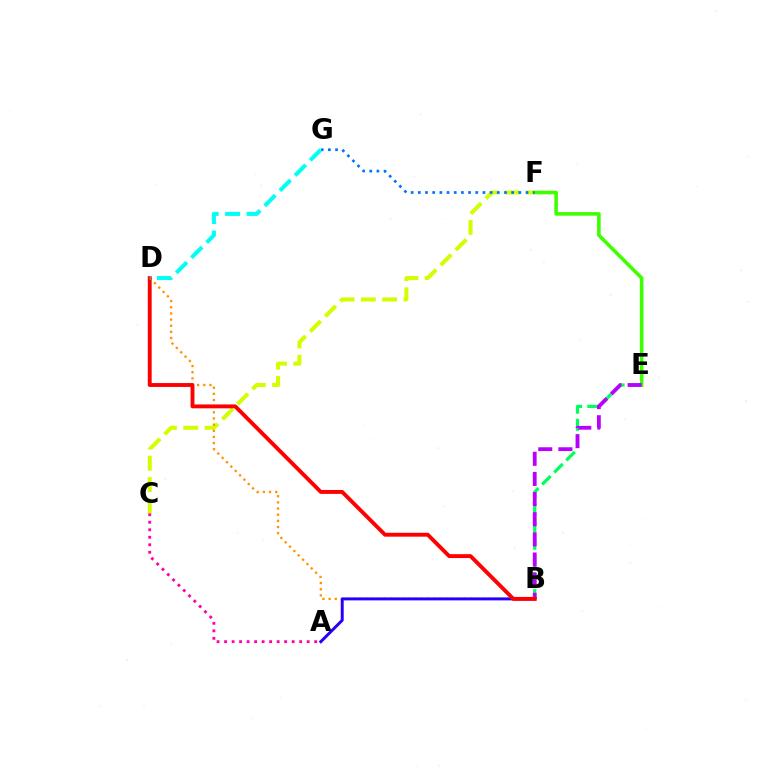{('E', 'F'): [{'color': '#3dff00', 'line_style': 'solid', 'thickness': 2.58}], ('C', 'F'): [{'color': '#d1ff00', 'line_style': 'dashed', 'thickness': 2.9}], ('B', 'E'): [{'color': '#00ff5c', 'line_style': 'dashed', 'thickness': 2.32}, {'color': '#b900ff', 'line_style': 'dashed', 'thickness': 2.74}], ('B', 'D'): [{'color': '#ff9400', 'line_style': 'dotted', 'thickness': 1.67}, {'color': '#ff0000', 'line_style': 'solid', 'thickness': 2.8}], ('A', 'B'): [{'color': '#2500ff', 'line_style': 'solid', 'thickness': 2.13}], ('F', 'G'): [{'color': '#0074ff', 'line_style': 'dotted', 'thickness': 1.95}], ('A', 'C'): [{'color': '#ff00ac', 'line_style': 'dotted', 'thickness': 2.04}], ('D', 'G'): [{'color': '#00fff6', 'line_style': 'dashed', 'thickness': 2.91}]}